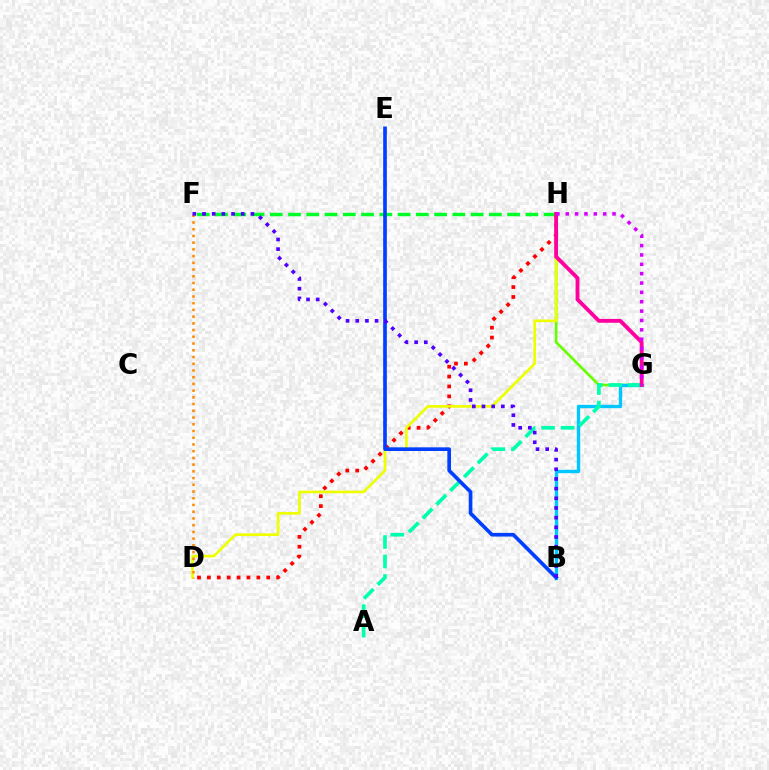{('D', 'H'): [{'color': '#ff0000', 'line_style': 'dotted', 'thickness': 2.69}, {'color': '#eeff00', 'line_style': 'solid', 'thickness': 1.92}], ('G', 'H'): [{'color': '#66ff00', 'line_style': 'solid', 'thickness': 1.93}, {'color': '#ff00a0', 'line_style': 'solid', 'thickness': 2.77}, {'color': '#d600ff', 'line_style': 'dotted', 'thickness': 2.54}], ('F', 'H'): [{'color': '#00ff27', 'line_style': 'dashed', 'thickness': 2.48}], ('B', 'G'): [{'color': '#00c7ff', 'line_style': 'solid', 'thickness': 2.42}], ('A', 'G'): [{'color': '#00ffaf', 'line_style': 'dashed', 'thickness': 2.65}], ('D', 'F'): [{'color': '#ff8800', 'line_style': 'dotted', 'thickness': 1.83}], ('B', 'E'): [{'color': '#003fff', 'line_style': 'solid', 'thickness': 2.63}], ('B', 'F'): [{'color': '#4f00ff', 'line_style': 'dotted', 'thickness': 2.63}]}